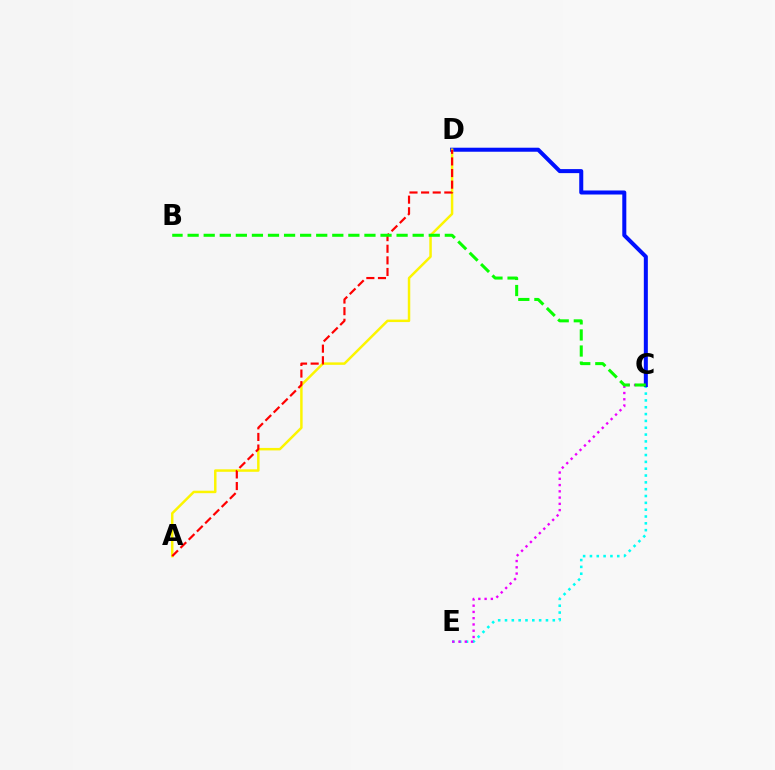{('C', 'E'): [{'color': '#00fff6', 'line_style': 'dotted', 'thickness': 1.85}, {'color': '#ee00ff', 'line_style': 'dotted', 'thickness': 1.7}], ('C', 'D'): [{'color': '#0010ff', 'line_style': 'solid', 'thickness': 2.9}], ('A', 'D'): [{'color': '#fcf500', 'line_style': 'solid', 'thickness': 1.78}, {'color': '#ff0000', 'line_style': 'dashed', 'thickness': 1.58}], ('B', 'C'): [{'color': '#08ff00', 'line_style': 'dashed', 'thickness': 2.18}]}